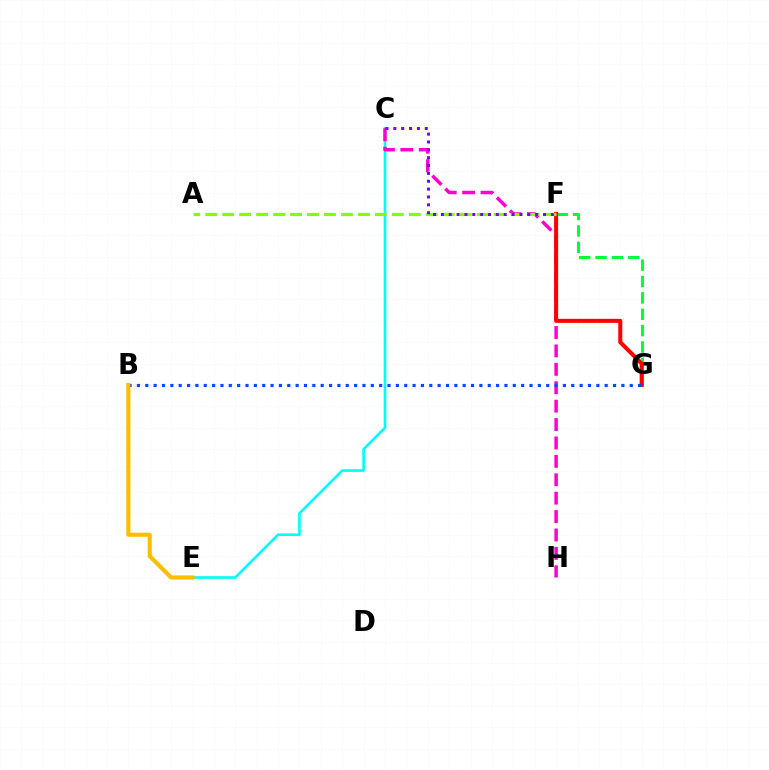{('C', 'E'): [{'color': '#00fff6', 'line_style': 'solid', 'thickness': 1.9}], ('C', 'H'): [{'color': '#ff00cf', 'line_style': 'dashed', 'thickness': 2.5}], ('F', 'G'): [{'color': '#00ff39', 'line_style': 'dashed', 'thickness': 2.22}, {'color': '#ff0000', 'line_style': 'solid', 'thickness': 2.91}], ('A', 'F'): [{'color': '#84ff00', 'line_style': 'dashed', 'thickness': 2.31}], ('B', 'G'): [{'color': '#004bff', 'line_style': 'dotted', 'thickness': 2.27}], ('B', 'E'): [{'color': '#ffbd00', 'line_style': 'solid', 'thickness': 2.98}], ('C', 'F'): [{'color': '#7200ff', 'line_style': 'dotted', 'thickness': 2.13}]}